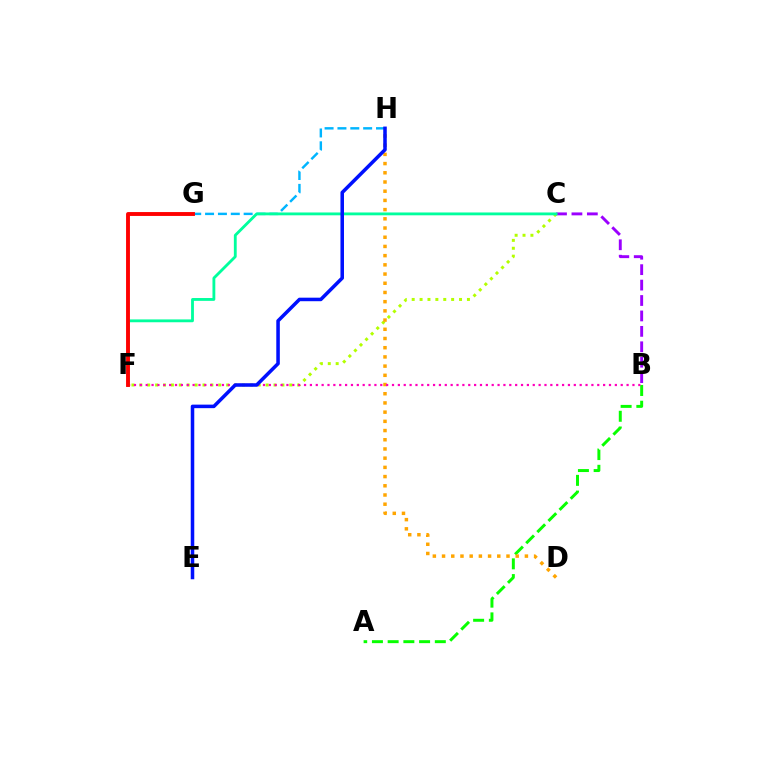{('A', 'B'): [{'color': '#08ff00', 'line_style': 'dashed', 'thickness': 2.14}], ('C', 'F'): [{'color': '#b3ff00', 'line_style': 'dotted', 'thickness': 2.14}, {'color': '#00ff9d', 'line_style': 'solid', 'thickness': 2.04}], ('G', 'H'): [{'color': '#00b5ff', 'line_style': 'dashed', 'thickness': 1.75}], ('D', 'H'): [{'color': '#ffa500', 'line_style': 'dotted', 'thickness': 2.5}], ('B', 'F'): [{'color': '#ff00bd', 'line_style': 'dotted', 'thickness': 1.59}], ('B', 'C'): [{'color': '#9b00ff', 'line_style': 'dashed', 'thickness': 2.1}], ('E', 'H'): [{'color': '#0010ff', 'line_style': 'solid', 'thickness': 2.54}], ('F', 'G'): [{'color': '#ff0000', 'line_style': 'solid', 'thickness': 2.8}]}